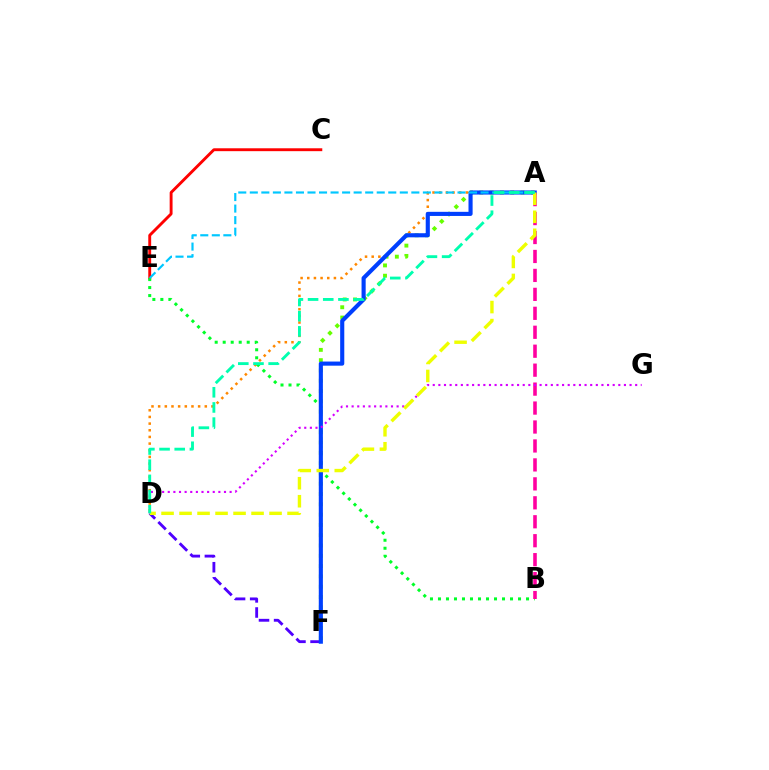{('A', 'D'): [{'color': '#ff8800', 'line_style': 'dotted', 'thickness': 1.81}, {'color': '#eeff00', 'line_style': 'dashed', 'thickness': 2.45}, {'color': '#00ffaf', 'line_style': 'dashed', 'thickness': 2.06}], ('C', 'E'): [{'color': '#ff0000', 'line_style': 'solid', 'thickness': 2.08}], ('A', 'F'): [{'color': '#66ff00', 'line_style': 'dotted', 'thickness': 2.8}, {'color': '#003fff', 'line_style': 'solid', 'thickness': 2.97}], ('D', 'F'): [{'color': '#4f00ff', 'line_style': 'dashed', 'thickness': 2.05}], ('B', 'E'): [{'color': '#00ff27', 'line_style': 'dotted', 'thickness': 2.17}], ('A', 'E'): [{'color': '#00c7ff', 'line_style': 'dashed', 'thickness': 1.57}], ('A', 'B'): [{'color': '#ff00a0', 'line_style': 'dashed', 'thickness': 2.57}], ('D', 'G'): [{'color': '#d600ff', 'line_style': 'dotted', 'thickness': 1.53}]}